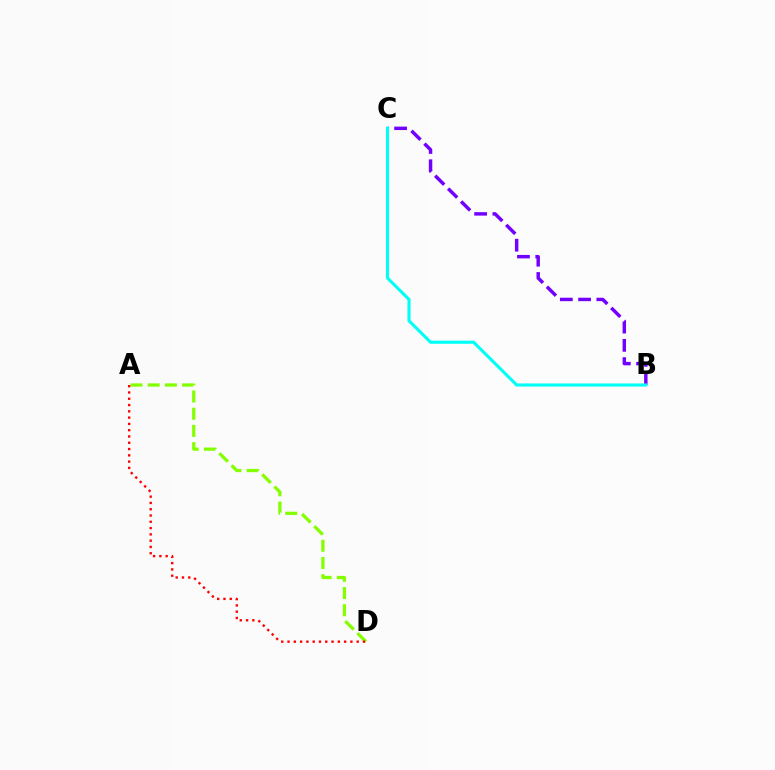{('B', 'C'): [{'color': '#7200ff', 'line_style': 'dashed', 'thickness': 2.48}, {'color': '#00fff6', 'line_style': 'solid', 'thickness': 2.24}], ('A', 'D'): [{'color': '#84ff00', 'line_style': 'dashed', 'thickness': 2.34}, {'color': '#ff0000', 'line_style': 'dotted', 'thickness': 1.71}]}